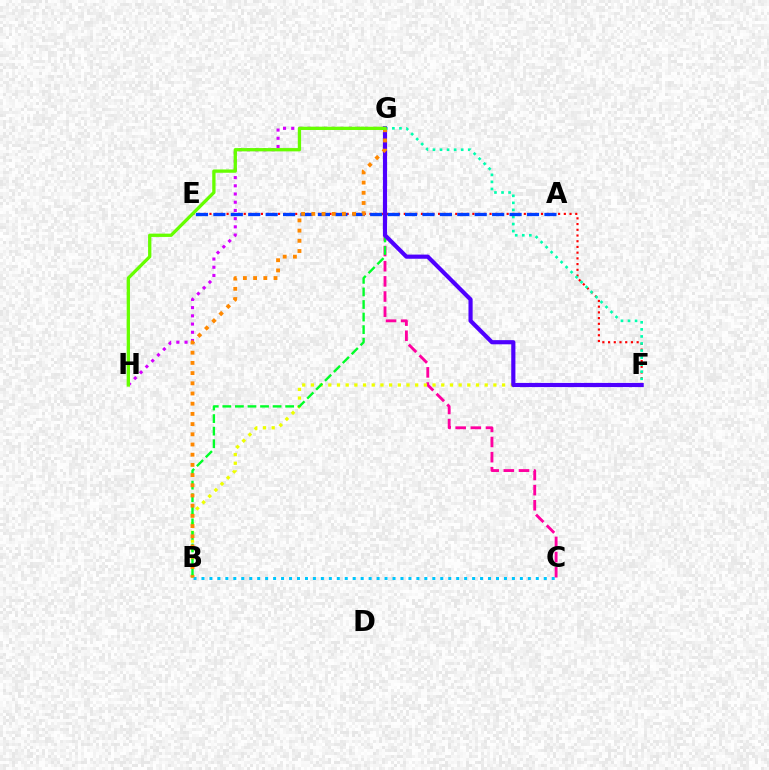{('G', 'H'): [{'color': '#d600ff', 'line_style': 'dotted', 'thickness': 2.23}, {'color': '#66ff00', 'line_style': 'solid', 'thickness': 2.37}], ('C', 'G'): [{'color': '#ff00a0', 'line_style': 'dashed', 'thickness': 2.06}], ('E', 'F'): [{'color': '#ff0000', 'line_style': 'dotted', 'thickness': 1.55}], ('F', 'G'): [{'color': '#00ffaf', 'line_style': 'dotted', 'thickness': 1.92}, {'color': '#4f00ff', 'line_style': 'solid', 'thickness': 2.99}], ('B', 'F'): [{'color': '#eeff00', 'line_style': 'dotted', 'thickness': 2.36}], ('B', 'G'): [{'color': '#00ff27', 'line_style': 'dashed', 'thickness': 1.71}, {'color': '#ff8800', 'line_style': 'dotted', 'thickness': 2.77}], ('B', 'C'): [{'color': '#00c7ff', 'line_style': 'dotted', 'thickness': 2.16}], ('A', 'E'): [{'color': '#003fff', 'line_style': 'dashed', 'thickness': 2.37}]}